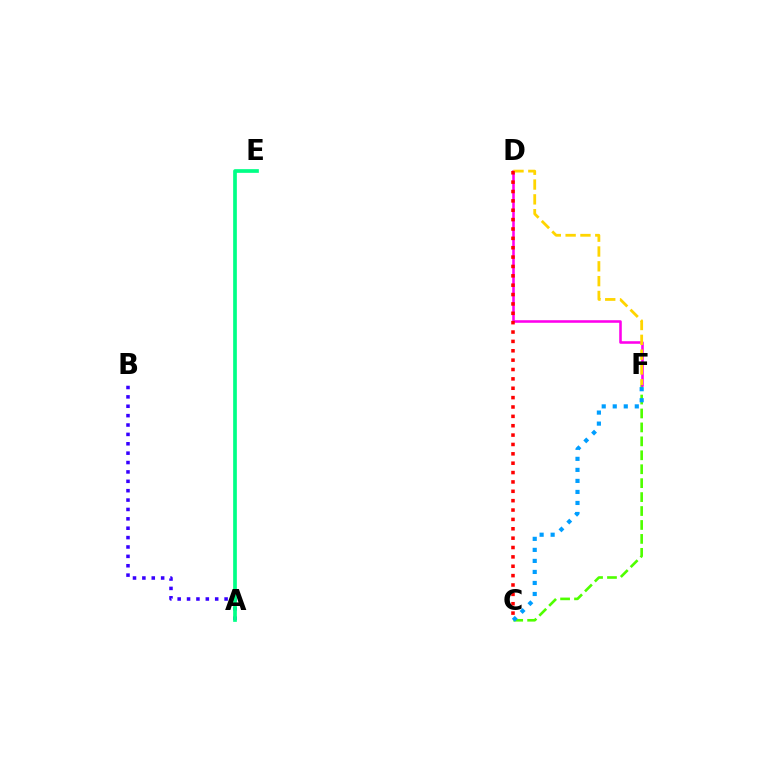{('C', 'F'): [{'color': '#4fff00', 'line_style': 'dashed', 'thickness': 1.89}, {'color': '#009eff', 'line_style': 'dotted', 'thickness': 3.0}], ('D', 'F'): [{'color': '#ff00ed', 'line_style': 'solid', 'thickness': 1.85}, {'color': '#ffd500', 'line_style': 'dashed', 'thickness': 2.01}], ('A', 'B'): [{'color': '#3700ff', 'line_style': 'dotted', 'thickness': 2.55}], ('A', 'E'): [{'color': '#00ff86', 'line_style': 'solid', 'thickness': 2.66}], ('C', 'D'): [{'color': '#ff0000', 'line_style': 'dotted', 'thickness': 2.55}]}